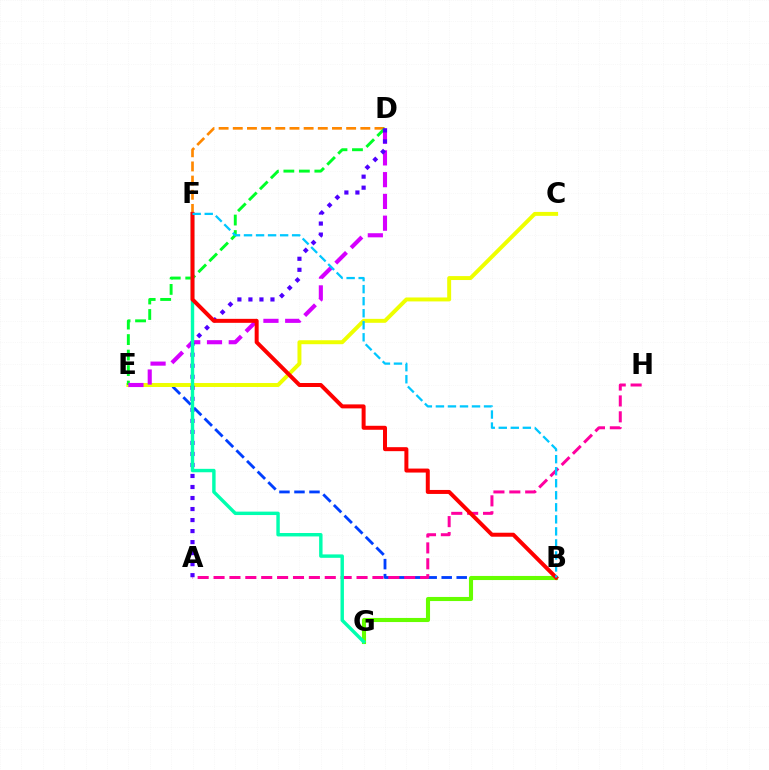{('D', 'F'): [{'color': '#ff8800', 'line_style': 'dashed', 'thickness': 1.92}], ('B', 'E'): [{'color': '#003fff', 'line_style': 'dashed', 'thickness': 2.04}], ('B', 'G'): [{'color': '#66ff00', 'line_style': 'solid', 'thickness': 2.95}], ('C', 'E'): [{'color': '#eeff00', 'line_style': 'solid', 'thickness': 2.84}], ('D', 'E'): [{'color': '#00ff27', 'line_style': 'dashed', 'thickness': 2.1}, {'color': '#d600ff', 'line_style': 'dashed', 'thickness': 2.96}], ('A', 'H'): [{'color': '#ff00a0', 'line_style': 'dashed', 'thickness': 2.16}], ('A', 'D'): [{'color': '#4f00ff', 'line_style': 'dotted', 'thickness': 2.99}], ('F', 'G'): [{'color': '#00ffaf', 'line_style': 'solid', 'thickness': 2.46}], ('B', 'F'): [{'color': '#ff0000', 'line_style': 'solid', 'thickness': 2.87}, {'color': '#00c7ff', 'line_style': 'dashed', 'thickness': 1.63}]}